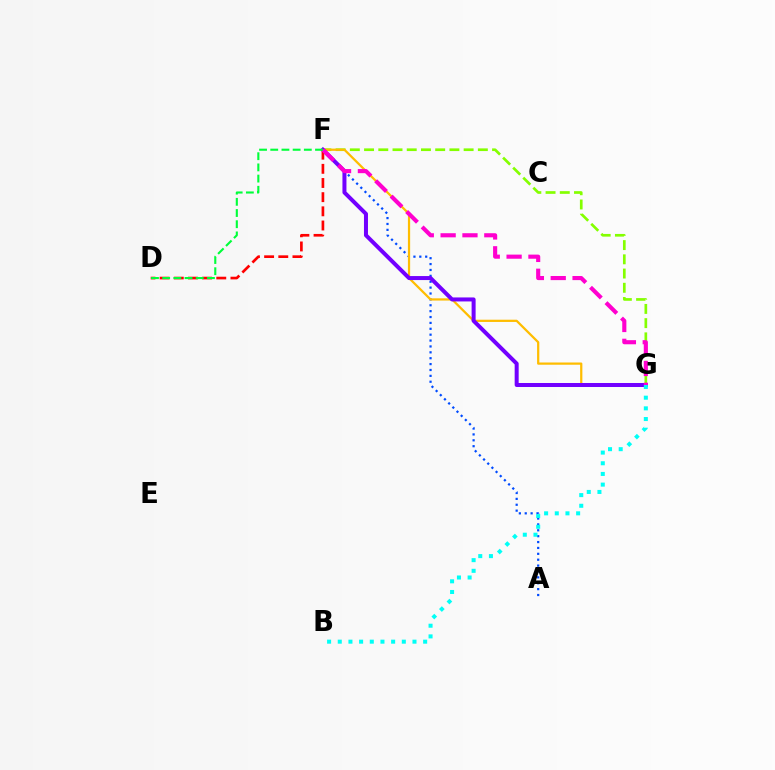{('F', 'G'): [{'color': '#84ff00', 'line_style': 'dashed', 'thickness': 1.93}, {'color': '#ffbd00', 'line_style': 'solid', 'thickness': 1.61}, {'color': '#7200ff', 'line_style': 'solid', 'thickness': 2.88}, {'color': '#ff00cf', 'line_style': 'dashed', 'thickness': 2.97}], ('A', 'F'): [{'color': '#004bff', 'line_style': 'dotted', 'thickness': 1.6}], ('D', 'F'): [{'color': '#ff0000', 'line_style': 'dashed', 'thickness': 1.92}, {'color': '#00ff39', 'line_style': 'dashed', 'thickness': 1.52}], ('B', 'G'): [{'color': '#00fff6', 'line_style': 'dotted', 'thickness': 2.9}]}